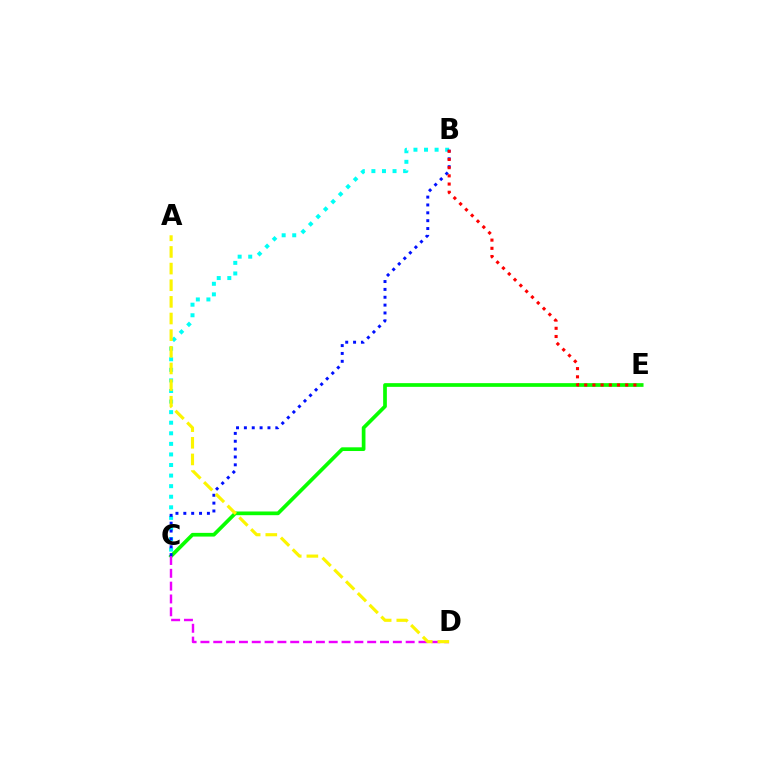{('C', 'E'): [{'color': '#08ff00', 'line_style': 'solid', 'thickness': 2.67}], ('C', 'D'): [{'color': '#ee00ff', 'line_style': 'dashed', 'thickness': 1.74}], ('B', 'C'): [{'color': '#00fff6', 'line_style': 'dotted', 'thickness': 2.87}, {'color': '#0010ff', 'line_style': 'dotted', 'thickness': 2.14}], ('A', 'D'): [{'color': '#fcf500', 'line_style': 'dashed', 'thickness': 2.26}], ('B', 'E'): [{'color': '#ff0000', 'line_style': 'dotted', 'thickness': 2.23}]}